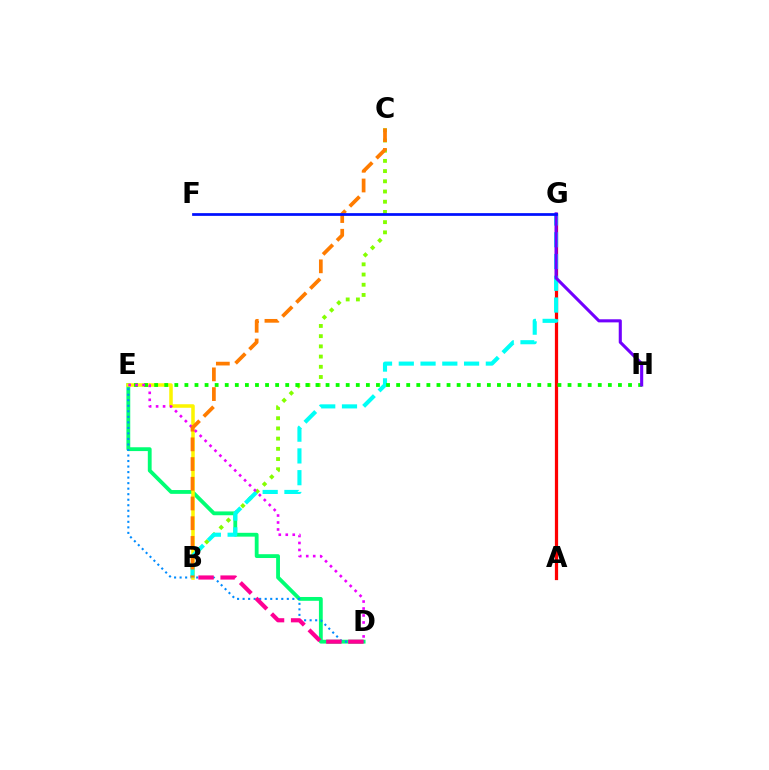{('D', 'E'): [{'color': '#00ff74', 'line_style': 'solid', 'thickness': 2.75}, {'color': '#008cff', 'line_style': 'dotted', 'thickness': 1.5}, {'color': '#ee00ff', 'line_style': 'dotted', 'thickness': 1.9}], ('B', 'C'): [{'color': '#84ff00', 'line_style': 'dotted', 'thickness': 2.77}, {'color': '#ff7c00', 'line_style': 'dashed', 'thickness': 2.68}], ('A', 'G'): [{'color': '#ff0000', 'line_style': 'solid', 'thickness': 2.33}], ('B', 'E'): [{'color': '#fcf500', 'line_style': 'solid', 'thickness': 2.54}], ('B', 'D'): [{'color': '#ff0094', 'line_style': 'dashed', 'thickness': 3.0}], ('B', 'G'): [{'color': '#00fff6', 'line_style': 'dashed', 'thickness': 2.96}], ('E', 'H'): [{'color': '#08ff00', 'line_style': 'dotted', 'thickness': 2.74}], ('G', 'H'): [{'color': '#7200ff', 'line_style': 'solid', 'thickness': 2.23}], ('F', 'G'): [{'color': '#0010ff', 'line_style': 'solid', 'thickness': 1.97}]}